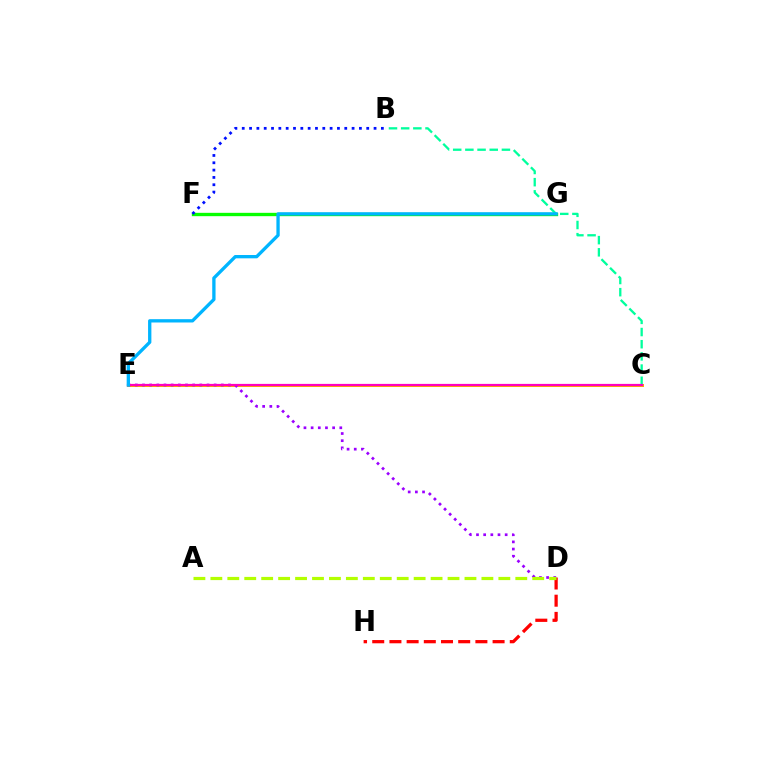{('F', 'G'): [{'color': '#08ff00', 'line_style': 'solid', 'thickness': 2.41}], ('B', 'F'): [{'color': '#0010ff', 'line_style': 'dotted', 'thickness': 1.99}], ('D', 'H'): [{'color': '#ff0000', 'line_style': 'dashed', 'thickness': 2.34}], ('C', 'E'): [{'color': '#ffa500', 'line_style': 'solid', 'thickness': 2.17}, {'color': '#ff00bd', 'line_style': 'solid', 'thickness': 1.58}], ('D', 'E'): [{'color': '#9b00ff', 'line_style': 'dotted', 'thickness': 1.95}], ('B', 'C'): [{'color': '#00ff9d', 'line_style': 'dashed', 'thickness': 1.65}], ('A', 'D'): [{'color': '#b3ff00', 'line_style': 'dashed', 'thickness': 2.3}], ('E', 'G'): [{'color': '#00b5ff', 'line_style': 'solid', 'thickness': 2.38}]}